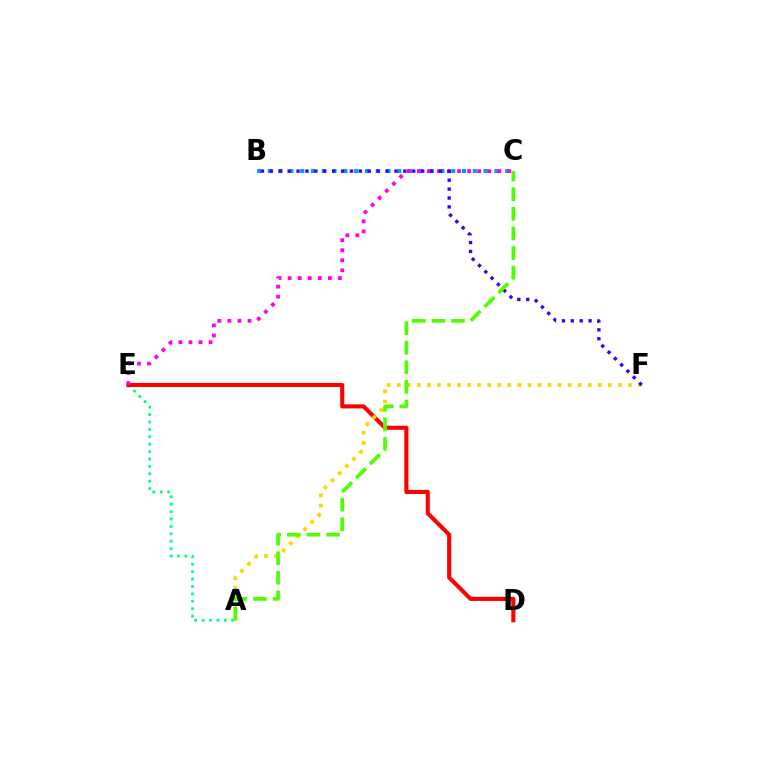{('A', 'E'): [{'color': '#00ff86', 'line_style': 'dotted', 'thickness': 2.01}], ('D', 'E'): [{'color': '#ff0000', 'line_style': 'solid', 'thickness': 2.95}], ('B', 'C'): [{'color': '#009eff', 'line_style': 'dotted', 'thickness': 2.93}], ('C', 'E'): [{'color': '#ff00ed', 'line_style': 'dotted', 'thickness': 2.73}], ('A', 'F'): [{'color': '#ffd500', 'line_style': 'dotted', 'thickness': 2.73}], ('B', 'F'): [{'color': '#3700ff', 'line_style': 'dotted', 'thickness': 2.42}], ('A', 'C'): [{'color': '#4fff00', 'line_style': 'dashed', 'thickness': 2.66}]}